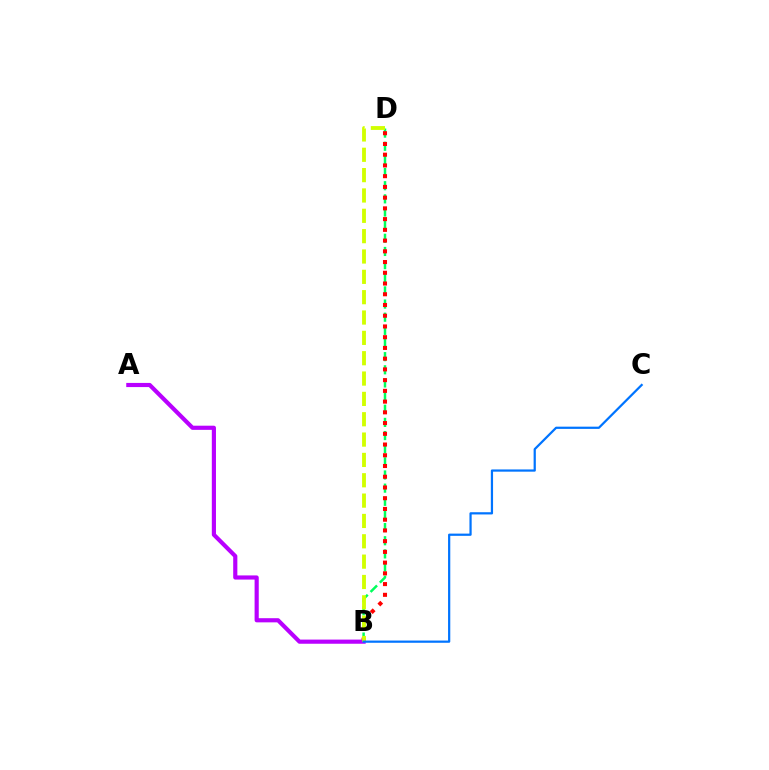{('B', 'D'): [{'color': '#00ff5c', 'line_style': 'dashed', 'thickness': 1.79}, {'color': '#ff0000', 'line_style': 'dotted', 'thickness': 2.92}, {'color': '#d1ff00', 'line_style': 'dashed', 'thickness': 2.76}], ('A', 'B'): [{'color': '#b900ff', 'line_style': 'solid', 'thickness': 2.99}], ('B', 'C'): [{'color': '#0074ff', 'line_style': 'solid', 'thickness': 1.6}]}